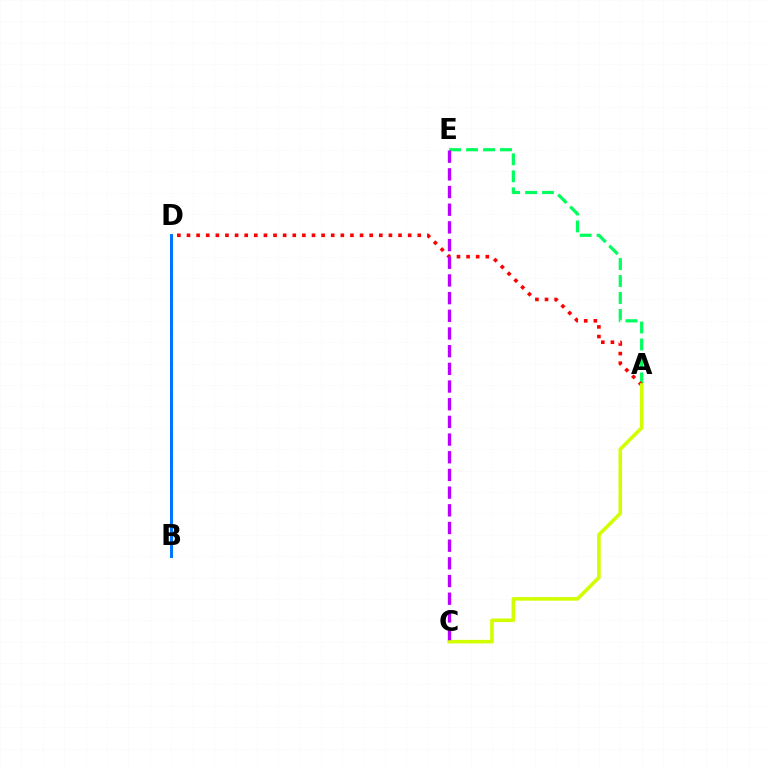{('A', 'E'): [{'color': '#00ff5c', 'line_style': 'dashed', 'thickness': 2.3}], ('A', 'D'): [{'color': '#ff0000', 'line_style': 'dotted', 'thickness': 2.61}], ('B', 'D'): [{'color': '#0074ff', 'line_style': 'solid', 'thickness': 2.14}], ('A', 'C'): [{'color': '#d1ff00', 'line_style': 'solid', 'thickness': 2.57}], ('C', 'E'): [{'color': '#b900ff', 'line_style': 'dashed', 'thickness': 2.4}]}